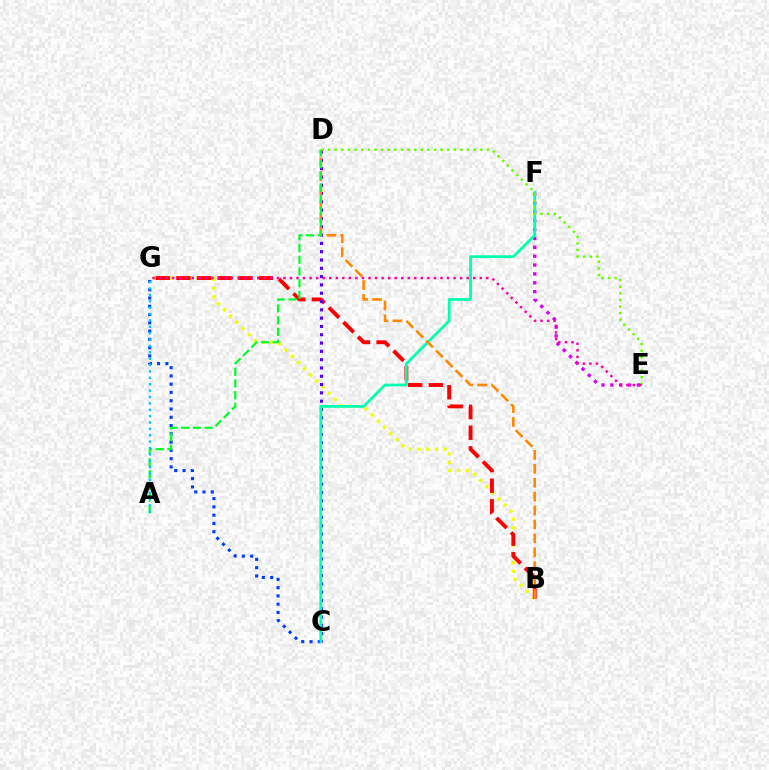{('E', 'F'): [{'color': '#d600ff', 'line_style': 'dotted', 'thickness': 2.41}], ('C', 'G'): [{'color': '#003fff', 'line_style': 'dotted', 'thickness': 2.25}], ('B', 'G'): [{'color': '#eeff00', 'line_style': 'dotted', 'thickness': 2.36}, {'color': '#ff0000', 'line_style': 'dashed', 'thickness': 2.8}], ('C', 'D'): [{'color': '#4f00ff', 'line_style': 'dotted', 'thickness': 2.26}], ('C', 'F'): [{'color': '#00ffaf', 'line_style': 'solid', 'thickness': 2.0}], ('D', 'E'): [{'color': '#66ff00', 'line_style': 'dotted', 'thickness': 1.8}], ('B', 'D'): [{'color': '#ff8800', 'line_style': 'dashed', 'thickness': 1.89}], ('E', 'G'): [{'color': '#ff00a0', 'line_style': 'dotted', 'thickness': 1.78}], ('A', 'D'): [{'color': '#00ff27', 'line_style': 'dashed', 'thickness': 1.59}], ('A', 'G'): [{'color': '#00c7ff', 'line_style': 'dotted', 'thickness': 1.73}]}